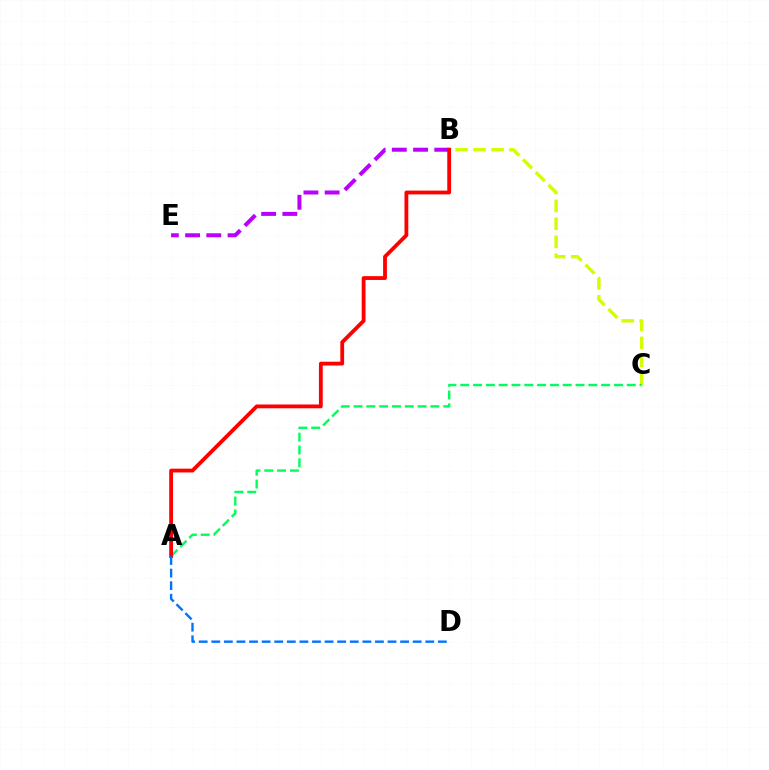{('B', 'C'): [{'color': '#d1ff00', 'line_style': 'dashed', 'thickness': 2.44}], ('B', 'E'): [{'color': '#b900ff', 'line_style': 'dashed', 'thickness': 2.88}], ('A', 'C'): [{'color': '#00ff5c', 'line_style': 'dashed', 'thickness': 1.74}], ('A', 'B'): [{'color': '#ff0000', 'line_style': 'solid', 'thickness': 2.74}], ('A', 'D'): [{'color': '#0074ff', 'line_style': 'dashed', 'thickness': 1.71}]}